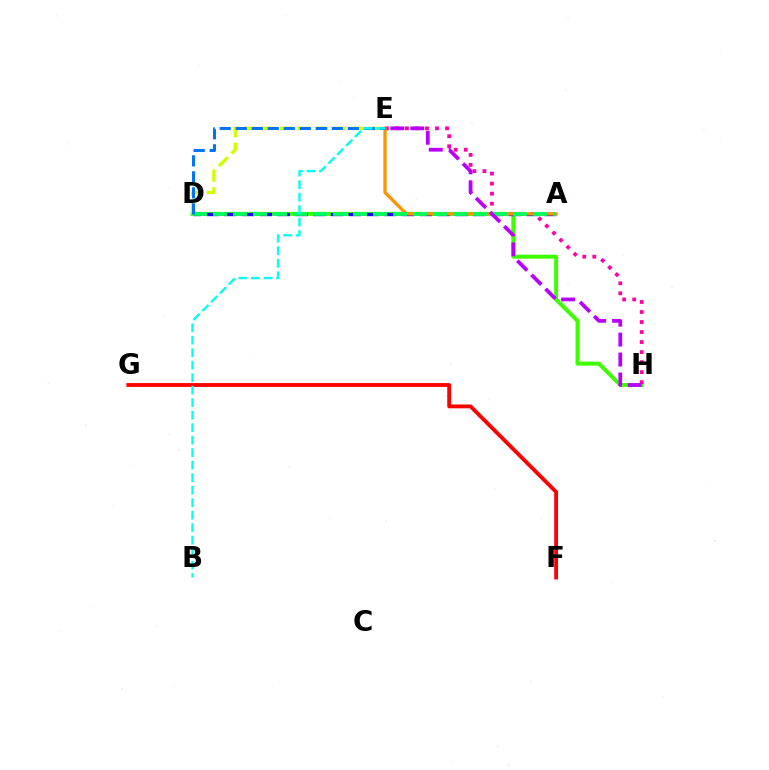{('D', 'H'): [{'color': '#3dff00', 'line_style': 'solid', 'thickness': 2.86}], ('E', 'H'): [{'color': '#ff00ac', 'line_style': 'dotted', 'thickness': 2.72}, {'color': '#b900ff', 'line_style': 'dashed', 'thickness': 2.71}], ('A', 'D'): [{'color': '#2500ff', 'line_style': 'dashed', 'thickness': 2.41}, {'color': '#00ff5c', 'line_style': 'dashed', 'thickness': 2.72}], ('A', 'E'): [{'color': '#ff9400', 'line_style': 'solid', 'thickness': 2.38}], ('F', 'G'): [{'color': '#ff0000', 'line_style': 'solid', 'thickness': 2.76}], ('D', 'E'): [{'color': '#d1ff00', 'line_style': 'dashed', 'thickness': 2.42}, {'color': '#0074ff', 'line_style': 'dashed', 'thickness': 2.18}], ('B', 'E'): [{'color': '#00fff6', 'line_style': 'dashed', 'thickness': 1.7}]}